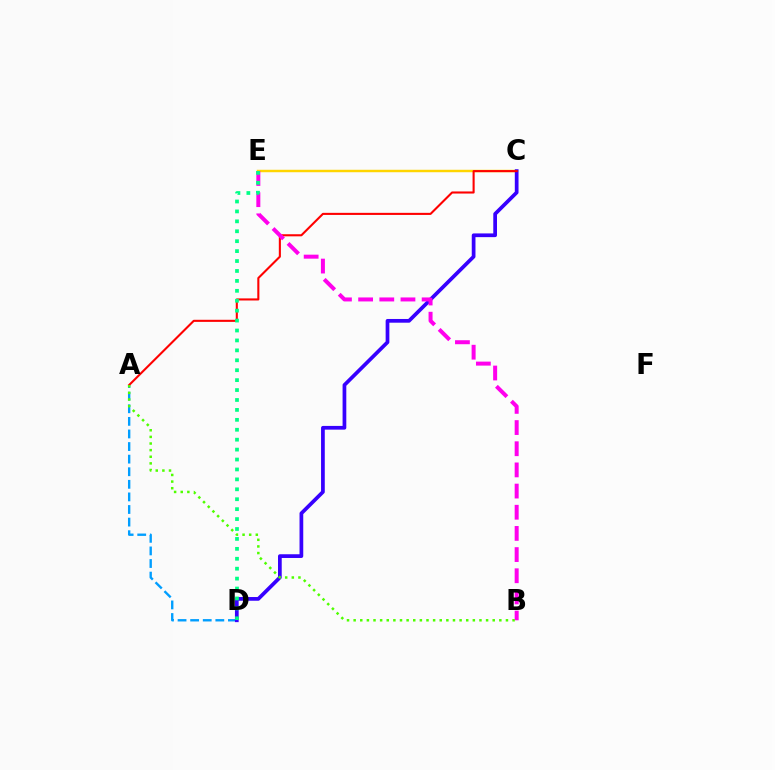{('C', 'E'): [{'color': '#ffd500', 'line_style': 'solid', 'thickness': 1.76}], ('A', 'D'): [{'color': '#009eff', 'line_style': 'dashed', 'thickness': 1.71}], ('C', 'D'): [{'color': '#3700ff', 'line_style': 'solid', 'thickness': 2.68}], ('A', 'C'): [{'color': '#ff0000', 'line_style': 'solid', 'thickness': 1.5}], ('B', 'E'): [{'color': '#ff00ed', 'line_style': 'dashed', 'thickness': 2.88}], ('A', 'B'): [{'color': '#4fff00', 'line_style': 'dotted', 'thickness': 1.8}], ('D', 'E'): [{'color': '#00ff86', 'line_style': 'dotted', 'thickness': 2.7}]}